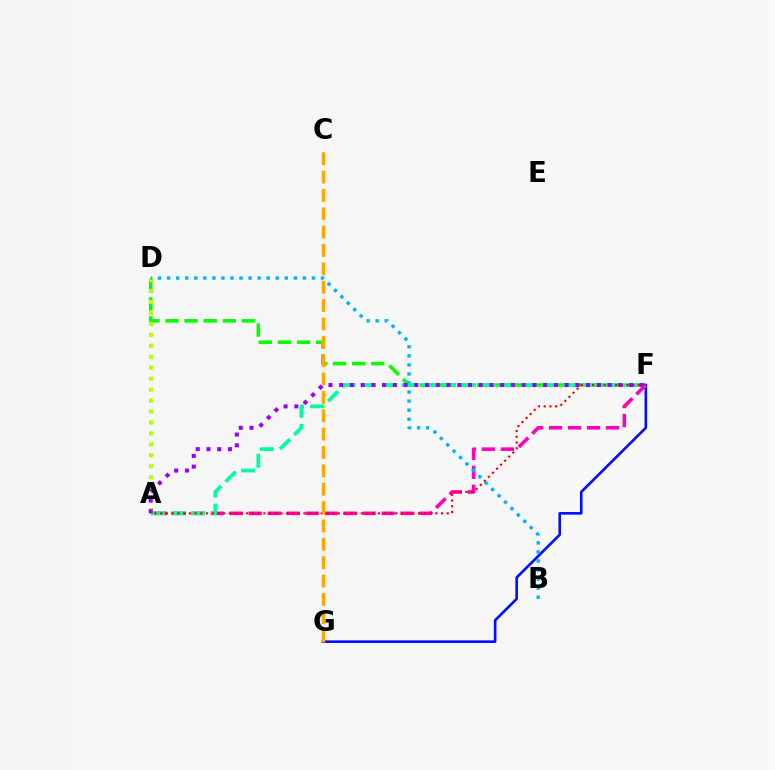{('F', 'G'): [{'color': '#0010ff', 'line_style': 'solid', 'thickness': 1.9}], ('D', 'F'): [{'color': '#08ff00', 'line_style': 'dashed', 'thickness': 2.6}], ('A', 'D'): [{'color': '#b3ff00', 'line_style': 'dotted', 'thickness': 2.98}], ('A', 'F'): [{'color': '#ff00bd', 'line_style': 'dashed', 'thickness': 2.58}, {'color': '#00ff9d', 'line_style': 'dashed', 'thickness': 2.73}, {'color': '#ff0000', 'line_style': 'dotted', 'thickness': 1.56}, {'color': '#9b00ff', 'line_style': 'dotted', 'thickness': 2.92}], ('B', 'D'): [{'color': '#00b5ff', 'line_style': 'dotted', 'thickness': 2.46}], ('C', 'G'): [{'color': '#ffa500', 'line_style': 'dashed', 'thickness': 2.49}]}